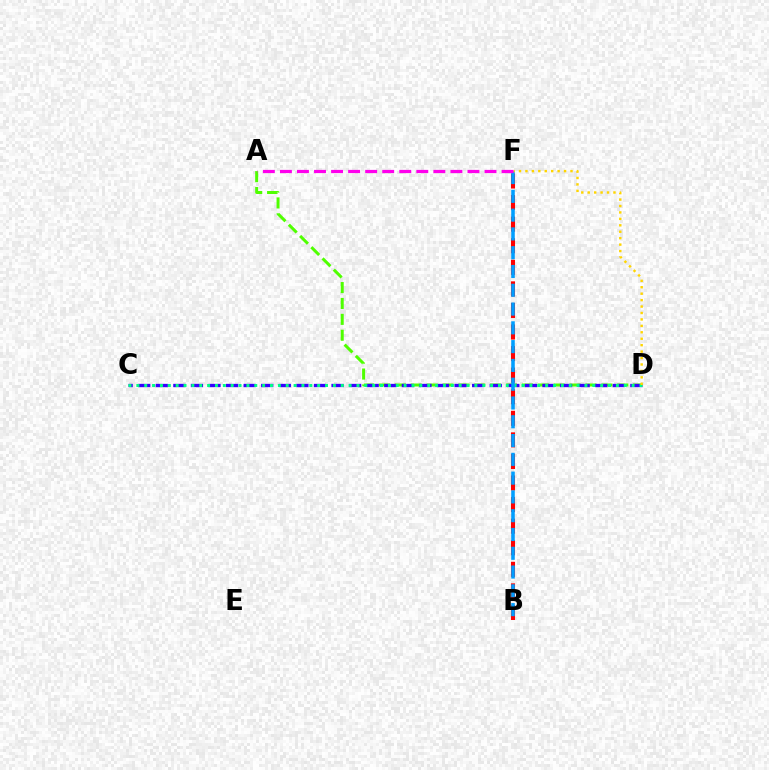{('A', 'D'): [{'color': '#4fff00', 'line_style': 'dashed', 'thickness': 2.16}], ('B', 'F'): [{'color': '#ff0000', 'line_style': 'dashed', 'thickness': 2.93}, {'color': '#009eff', 'line_style': 'dashed', 'thickness': 2.55}], ('C', 'D'): [{'color': '#3700ff', 'line_style': 'dashed', 'thickness': 2.39}, {'color': '#00ff86', 'line_style': 'dotted', 'thickness': 2.14}], ('D', 'F'): [{'color': '#ffd500', 'line_style': 'dotted', 'thickness': 1.75}], ('A', 'F'): [{'color': '#ff00ed', 'line_style': 'dashed', 'thickness': 2.32}]}